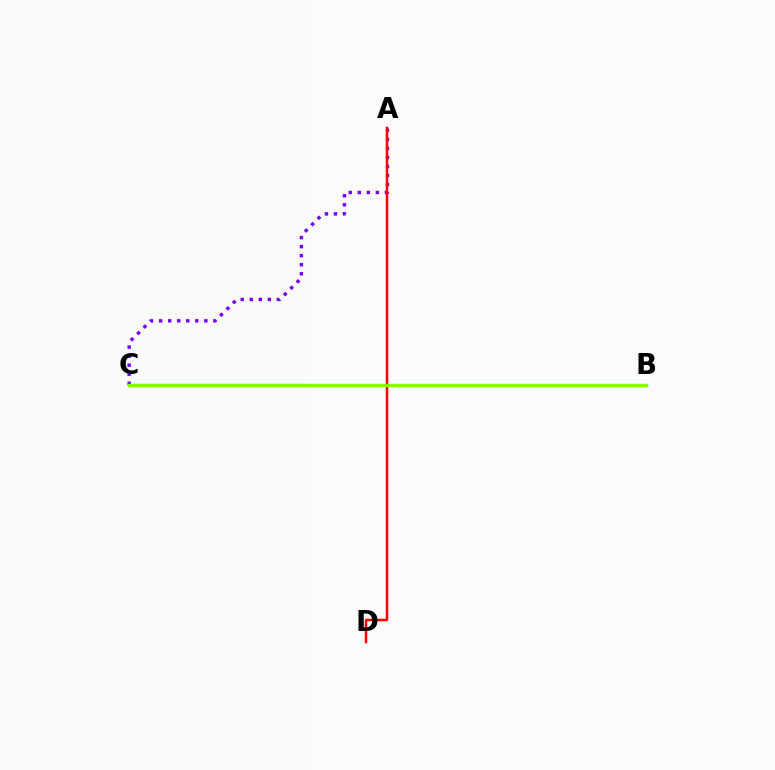{('A', 'C'): [{'color': '#7200ff', 'line_style': 'dotted', 'thickness': 2.46}], ('A', 'D'): [{'color': '#ff0000', 'line_style': 'solid', 'thickness': 1.79}], ('B', 'C'): [{'color': '#00fff6', 'line_style': 'solid', 'thickness': 2.37}, {'color': '#84ff00', 'line_style': 'solid', 'thickness': 2.27}]}